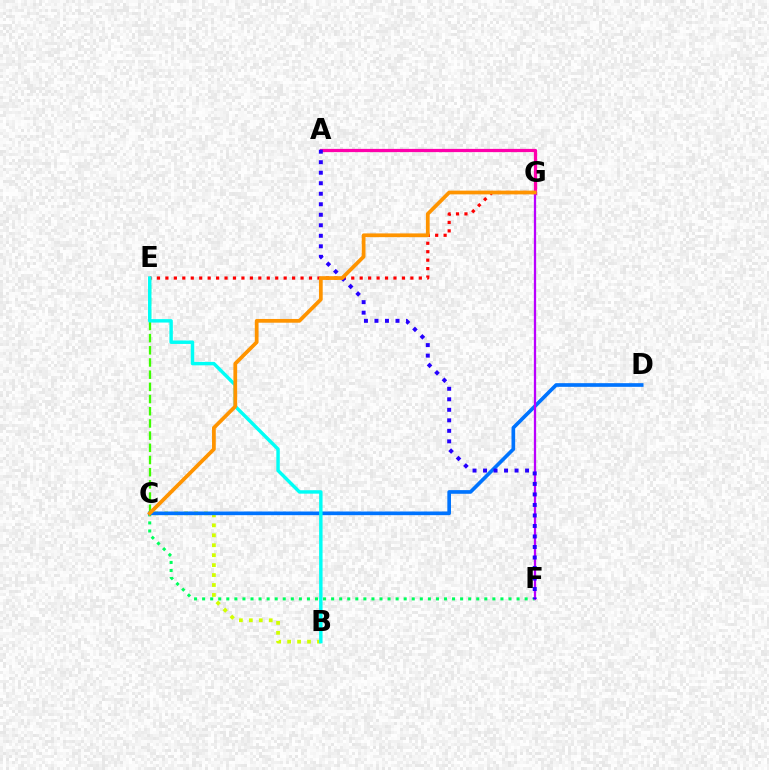{('B', 'C'): [{'color': '#d1ff00', 'line_style': 'dotted', 'thickness': 2.7}], ('C', 'F'): [{'color': '#00ff5c', 'line_style': 'dotted', 'thickness': 2.19}], ('C', 'D'): [{'color': '#0074ff', 'line_style': 'solid', 'thickness': 2.64}], ('C', 'E'): [{'color': '#3dff00', 'line_style': 'dashed', 'thickness': 1.66}], ('A', 'G'): [{'color': '#ff00ac', 'line_style': 'solid', 'thickness': 2.33}], ('E', 'G'): [{'color': '#ff0000', 'line_style': 'dotted', 'thickness': 2.29}], ('B', 'E'): [{'color': '#00fff6', 'line_style': 'solid', 'thickness': 2.47}], ('F', 'G'): [{'color': '#b900ff', 'line_style': 'solid', 'thickness': 1.64}], ('A', 'F'): [{'color': '#2500ff', 'line_style': 'dotted', 'thickness': 2.86}], ('C', 'G'): [{'color': '#ff9400', 'line_style': 'solid', 'thickness': 2.69}]}